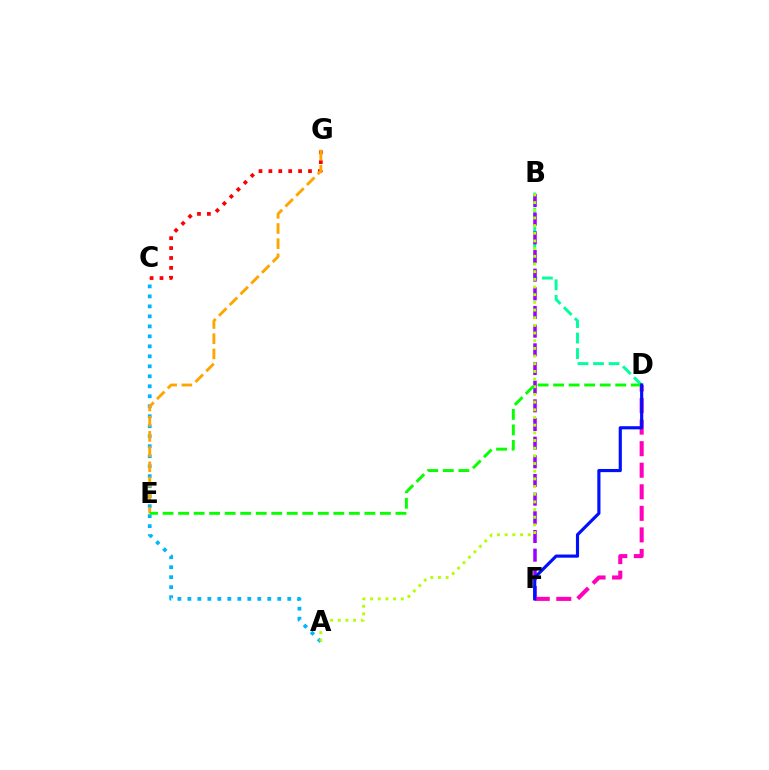{('B', 'D'): [{'color': '#00ff9d', 'line_style': 'dashed', 'thickness': 2.11}], ('A', 'C'): [{'color': '#00b5ff', 'line_style': 'dotted', 'thickness': 2.71}], ('C', 'G'): [{'color': '#ff0000', 'line_style': 'dotted', 'thickness': 2.69}], ('B', 'F'): [{'color': '#9b00ff', 'line_style': 'dashed', 'thickness': 2.54}], ('A', 'B'): [{'color': '#b3ff00', 'line_style': 'dotted', 'thickness': 2.09}], ('E', 'G'): [{'color': '#ffa500', 'line_style': 'dashed', 'thickness': 2.06}], ('D', 'F'): [{'color': '#ff00bd', 'line_style': 'dashed', 'thickness': 2.93}, {'color': '#0010ff', 'line_style': 'solid', 'thickness': 2.27}], ('D', 'E'): [{'color': '#08ff00', 'line_style': 'dashed', 'thickness': 2.11}]}